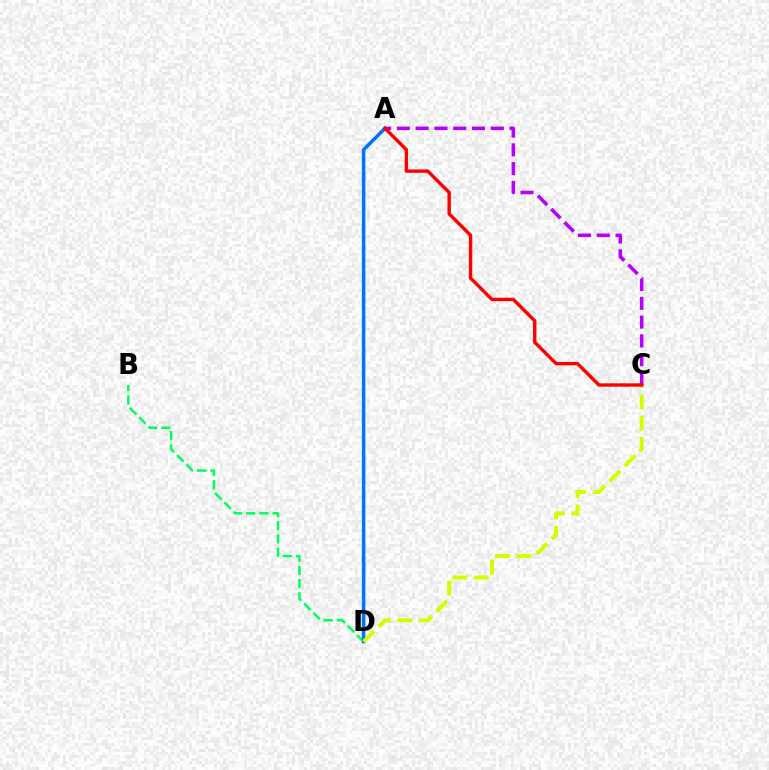{('B', 'D'): [{'color': '#00ff5c', 'line_style': 'dashed', 'thickness': 1.8}], ('A', 'C'): [{'color': '#b900ff', 'line_style': 'dashed', 'thickness': 2.55}, {'color': '#ff0000', 'line_style': 'solid', 'thickness': 2.45}], ('A', 'D'): [{'color': '#0074ff', 'line_style': 'solid', 'thickness': 2.52}], ('C', 'D'): [{'color': '#d1ff00', 'line_style': 'dashed', 'thickness': 2.9}]}